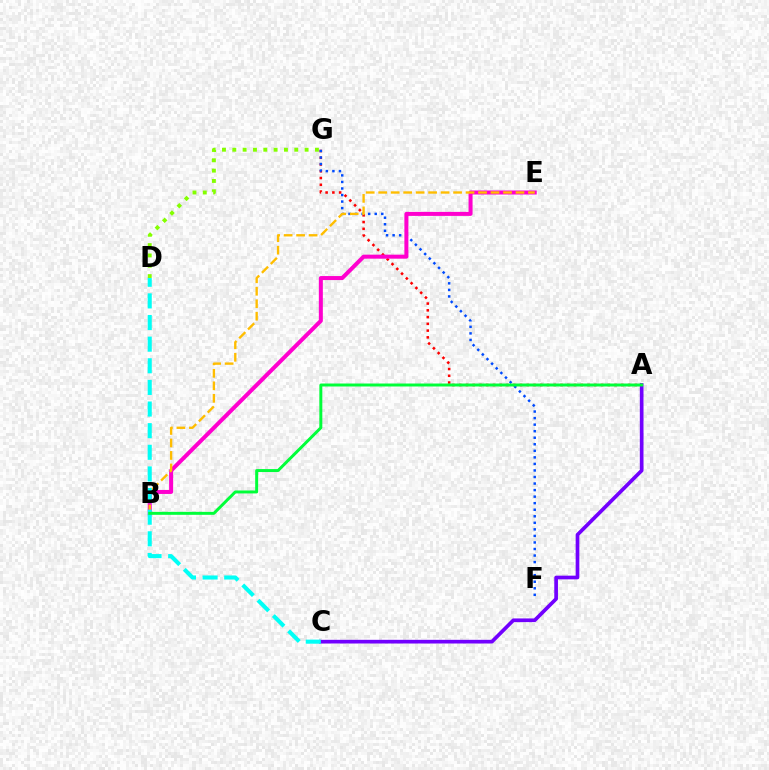{('A', 'G'): [{'color': '#ff0000', 'line_style': 'dotted', 'thickness': 1.84}], ('D', 'G'): [{'color': '#84ff00', 'line_style': 'dotted', 'thickness': 2.81}], ('F', 'G'): [{'color': '#004bff', 'line_style': 'dotted', 'thickness': 1.78}], ('B', 'E'): [{'color': '#ff00cf', 'line_style': 'solid', 'thickness': 2.89}, {'color': '#ffbd00', 'line_style': 'dashed', 'thickness': 1.7}], ('A', 'C'): [{'color': '#7200ff', 'line_style': 'solid', 'thickness': 2.65}], ('C', 'D'): [{'color': '#00fff6', 'line_style': 'dashed', 'thickness': 2.94}], ('A', 'B'): [{'color': '#00ff39', 'line_style': 'solid', 'thickness': 2.14}]}